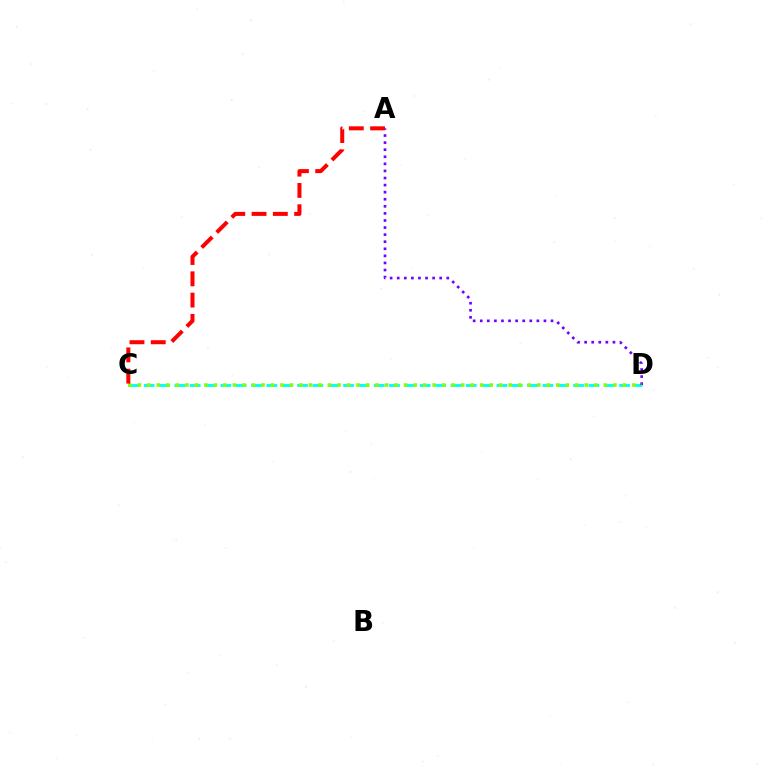{('C', 'D'): [{'color': '#00fff6', 'line_style': 'dashed', 'thickness': 2.08}, {'color': '#84ff00', 'line_style': 'dotted', 'thickness': 2.58}], ('A', 'D'): [{'color': '#7200ff', 'line_style': 'dotted', 'thickness': 1.92}], ('A', 'C'): [{'color': '#ff0000', 'line_style': 'dashed', 'thickness': 2.89}]}